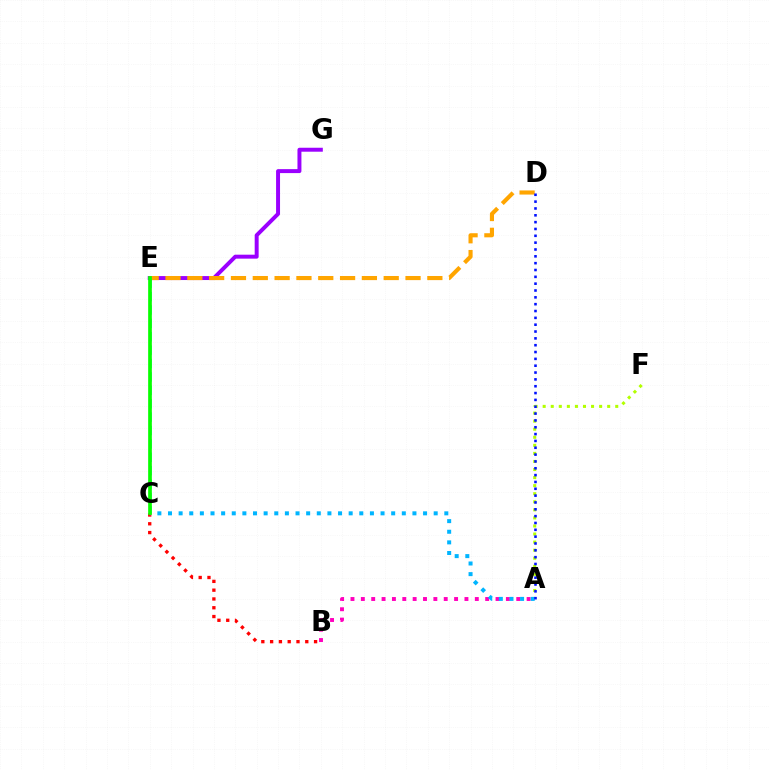{('A', 'B'): [{'color': '#ff00bd', 'line_style': 'dotted', 'thickness': 2.81}], ('B', 'C'): [{'color': '#ff0000', 'line_style': 'dotted', 'thickness': 2.39}], ('E', 'G'): [{'color': '#9b00ff', 'line_style': 'solid', 'thickness': 2.85}], ('D', 'E'): [{'color': '#ffa500', 'line_style': 'dashed', 'thickness': 2.96}], ('A', 'F'): [{'color': '#b3ff00', 'line_style': 'dotted', 'thickness': 2.19}], ('A', 'C'): [{'color': '#00b5ff', 'line_style': 'dotted', 'thickness': 2.89}], ('C', 'E'): [{'color': '#00ff9d', 'line_style': 'dashed', 'thickness': 1.82}, {'color': '#08ff00', 'line_style': 'solid', 'thickness': 2.66}], ('A', 'D'): [{'color': '#0010ff', 'line_style': 'dotted', 'thickness': 1.86}]}